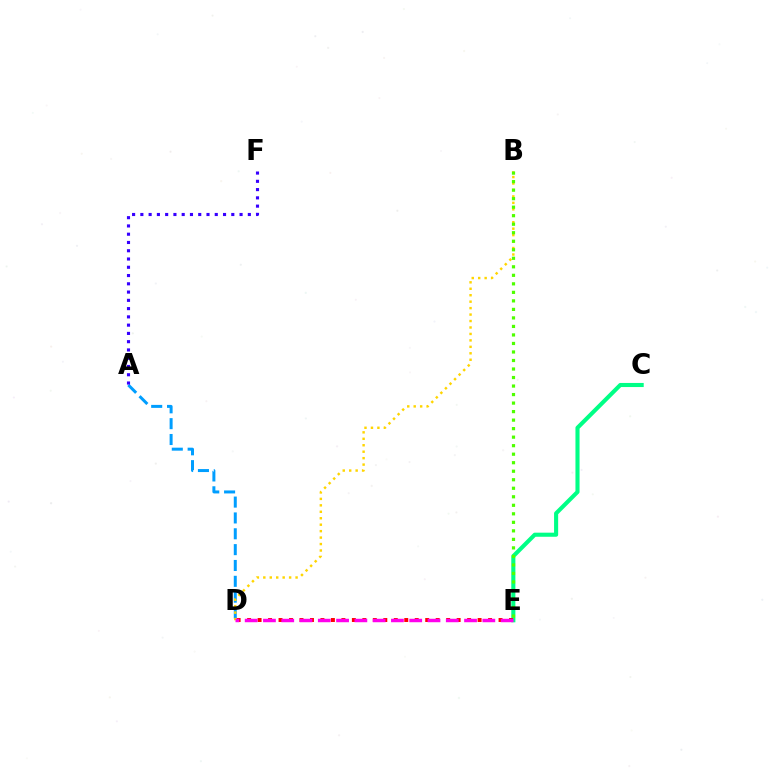{('C', 'E'): [{'color': '#00ff86', 'line_style': 'solid', 'thickness': 2.95}], ('D', 'E'): [{'color': '#ff0000', 'line_style': 'dotted', 'thickness': 2.85}, {'color': '#ff00ed', 'line_style': 'dashed', 'thickness': 2.48}], ('A', 'D'): [{'color': '#009eff', 'line_style': 'dashed', 'thickness': 2.15}], ('B', 'D'): [{'color': '#ffd500', 'line_style': 'dotted', 'thickness': 1.75}], ('A', 'F'): [{'color': '#3700ff', 'line_style': 'dotted', 'thickness': 2.25}], ('B', 'E'): [{'color': '#4fff00', 'line_style': 'dotted', 'thickness': 2.31}]}